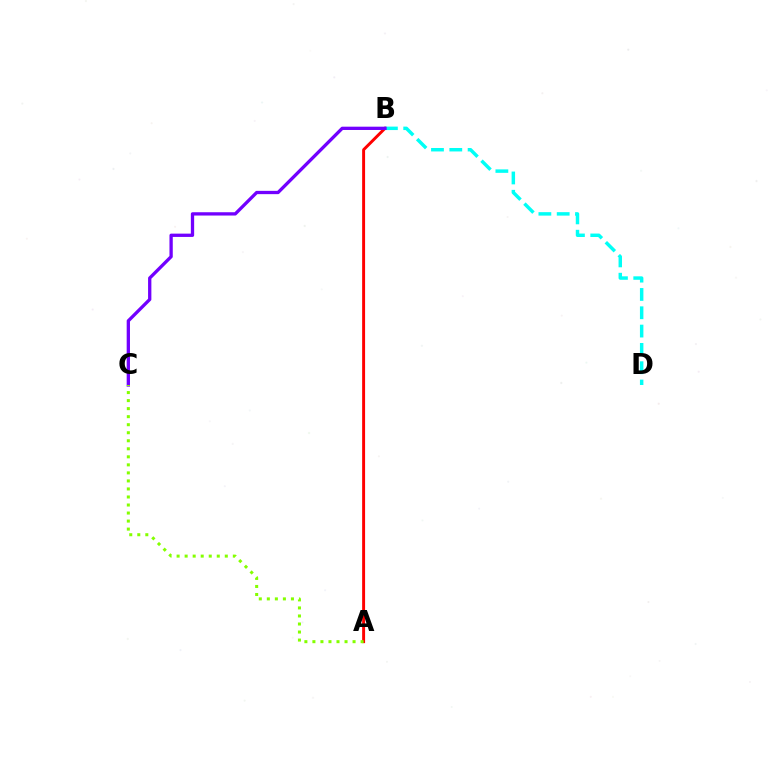{('A', 'B'): [{'color': '#ff0000', 'line_style': 'solid', 'thickness': 2.12}], ('B', 'D'): [{'color': '#00fff6', 'line_style': 'dashed', 'thickness': 2.49}], ('B', 'C'): [{'color': '#7200ff', 'line_style': 'solid', 'thickness': 2.38}], ('A', 'C'): [{'color': '#84ff00', 'line_style': 'dotted', 'thickness': 2.18}]}